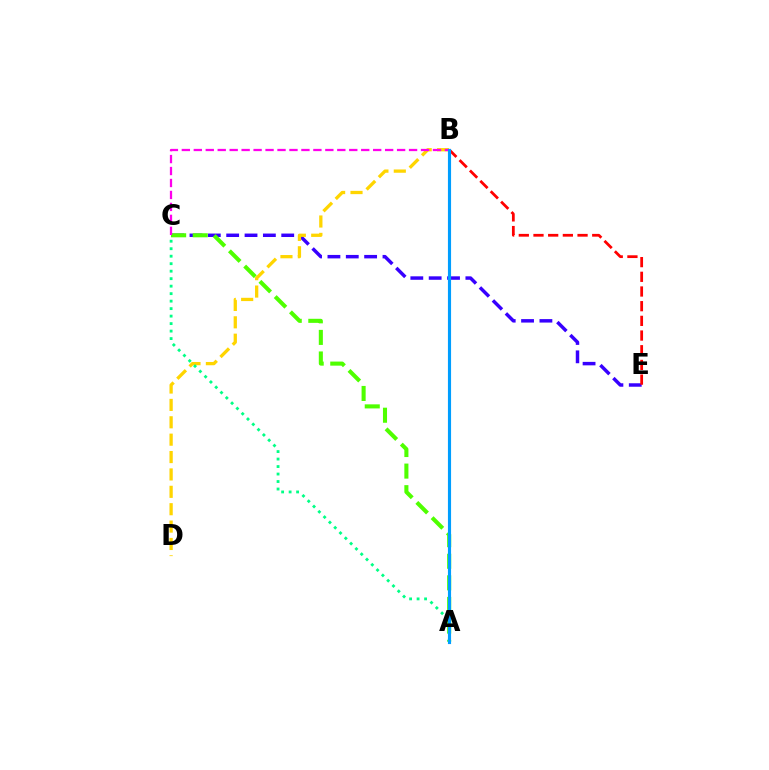{('C', 'E'): [{'color': '#3700ff', 'line_style': 'dashed', 'thickness': 2.49}], ('A', 'C'): [{'color': '#4fff00', 'line_style': 'dashed', 'thickness': 2.93}, {'color': '#00ff86', 'line_style': 'dotted', 'thickness': 2.03}], ('B', 'D'): [{'color': '#ffd500', 'line_style': 'dashed', 'thickness': 2.36}], ('B', 'E'): [{'color': '#ff0000', 'line_style': 'dashed', 'thickness': 2.0}], ('B', 'C'): [{'color': '#ff00ed', 'line_style': 'dashed', 'thickness': 1.62}], ('A', 'B'): [{'color': '#009eff', 'line_style': 'solid', 'thickness': 2.26}]}